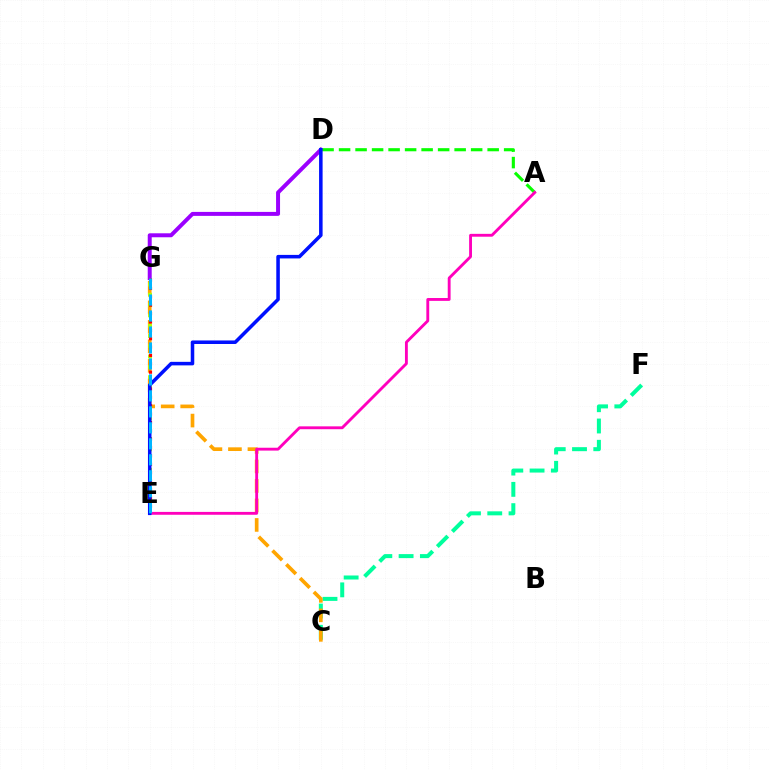{('C', 'F'): [{'color': '#00ff9d', 'line_style': 'dashed', 'thickness': 2.89}], ('C', 'G'): [{'color': '#ffa500', 'line_style': 'dashed', 'thickness': 2.65}], ('D', 'G'): [{'color': '#9b00ff', 'line_style': 'solid', 'thickness': 2.86}], ('E', 'G'): [{'color': '#b3ff00', 'line_style': 'dotted', 'thickness': 2.8}, {'color': '#ff0000', 'line_style': 'dotted', 'thickness': 2.28}, {'color': '#00b5ff', 'line_style': 'dashed', 'thickness': 2.17}], ('A', 'D'): [{'color': '#08ff00', 'line_style': 'dashed', 'thickness': 2.24}], ('A', 'E'): [{'color': '#ff00bd', 'line_style': 'solid', 'thickness': 2.06}], ('D', 'E'): [{'color': '#0010ff', 'line_style': 'solid', 'thickness': 2.54}]}